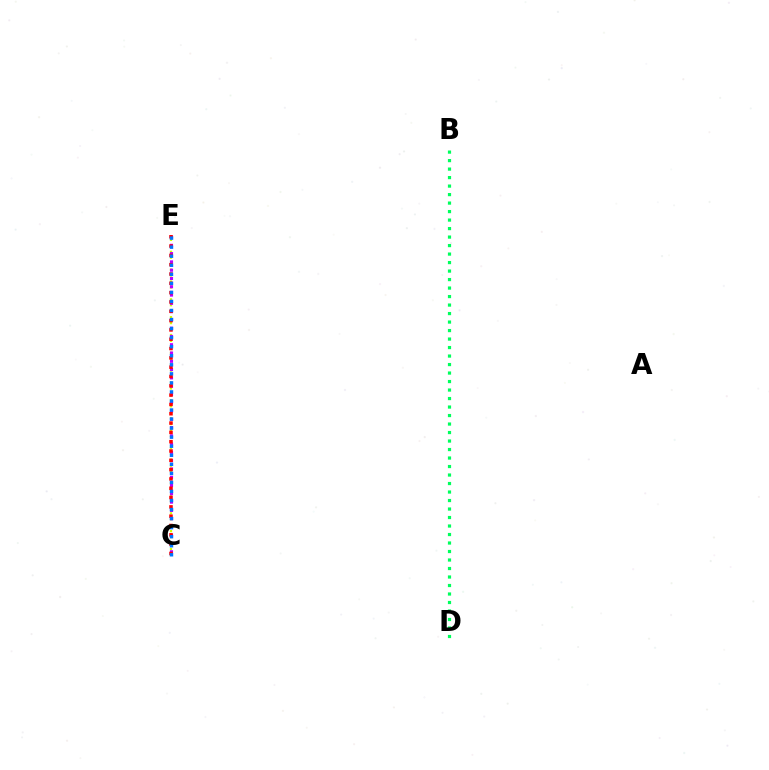{('C', 'E'): [{'color': '#d1ff00', 'line_style': 'dotted', 'thickness': 1.61}, {'color': '#b900ff', 'line_style': 'dotted', 'thickness': 2.25}, {'color': '#ff0000', 'line_style': 'dotted', 'thickness': 2.53}, {'color': '#0074ff', 'line_style': 'dotted', 'thickness': 2.46}], ('B', 'D'): [{'color': '#00ff5c', 'line_style': 'dotted', 'thickness': 2.31}]}